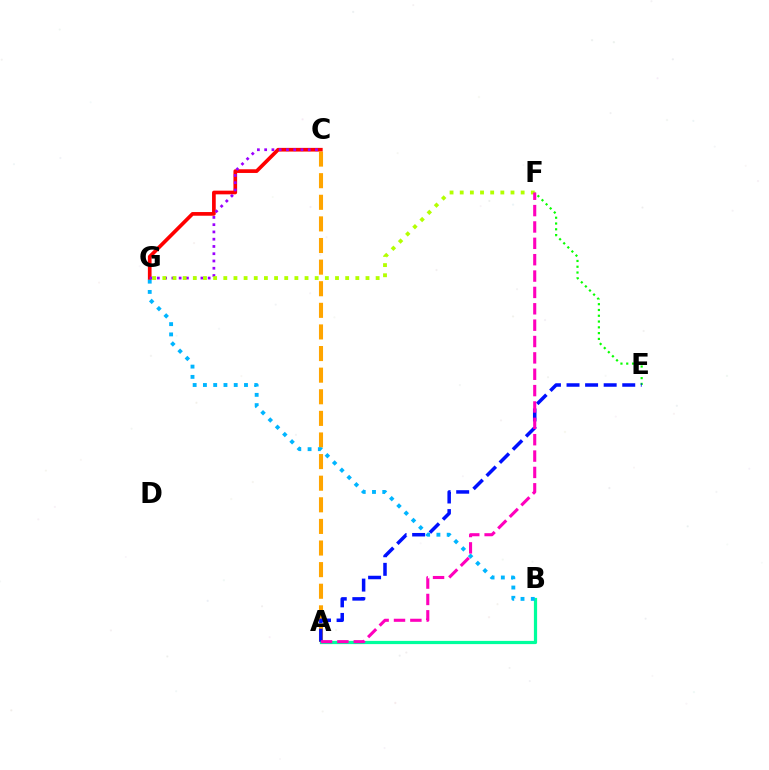{('C', 'G'): [{'color': '#ff0000', 'line_style': 'solid', 'thickness': 2.65}, {'color': '#9b00ff', 'line_style': 'dotted', 'thickness': 1.97}], ('E', 'F'): [{'color': '#08ff00', 'line_style': 'dotted', 'thickness': 1.57}], ('F', 'G'): [{'color': '#b3ff00', 'line_style': 'dotted', 'thickness': 2.76}], ('A', 'C'): [{'color': '#ffa500', 'line_style': 'dashed', 'thickness': 2.94}], ('A', 'B'): [{'color': '#00ff9d', 'line_style': 'solid', 'thickness': 2.31}], ('A', 'E'): [{'color': '#0010ff', 'line_style': 'dashed', 'thickness': 2.52}], ('B', 'G'): [{'color': '#00b5ff', 'line_style': 'dotted', 'thickness': 2.79}], ('A', 'F'): [{'color': '#ff00bd', 'line_style': 'dashed', 'thickness': 2.22}]}